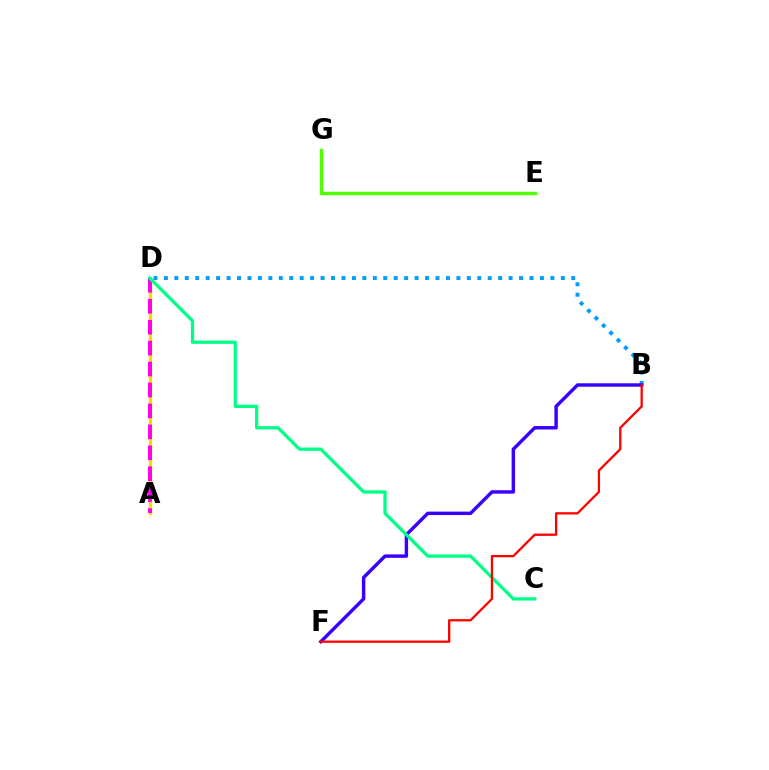{('A', 'D'): [{'color': '#ffd500', 'line_style': 'solid', 'thickness': 2.38}, {'color': '#ff00ed', 'line_style': 'dashed', 'thickness': 2.84}], ('B', 'D'): [{'color': '#009eff', 'line_style': 'dotted', 'thickness': 2.84}], ('B', 'F'): [{'color': '#3700ff', 'line_style': 'solid', 'thickness': 2.47}, {'color': '#ff0000', 'line_style': 'solid', 'thickness': 1.64}], ('E', 'G'): [{'color': '#4fff00', 'line_style': 'solid', 'thickness': 2.45}], ('C', 'D'): [{'color': '#00ff86', 'line_style': 'solid', 'thickness': 2.36}]}